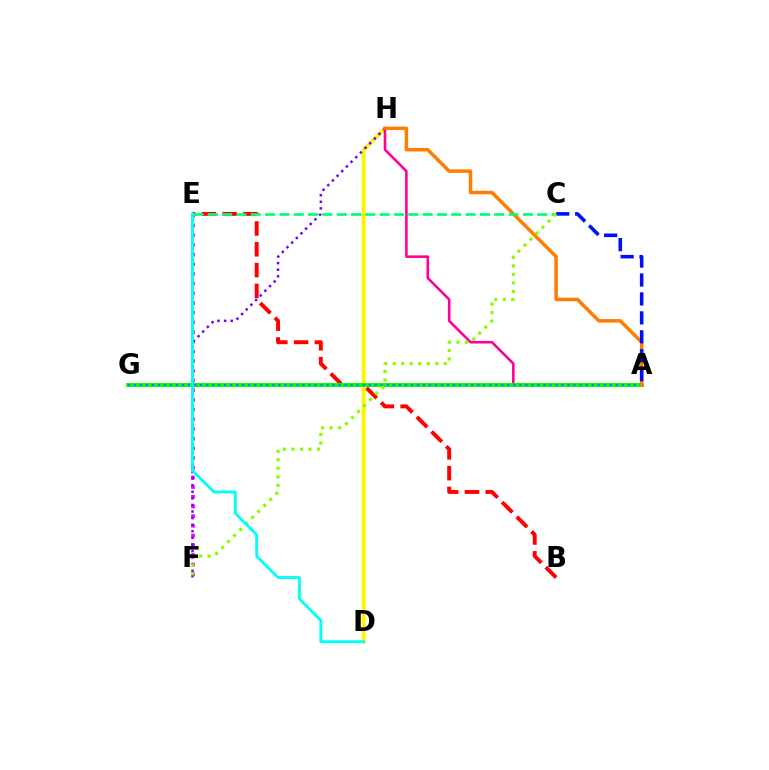{('E', 'F'): [{'color': '#ee00ff', 'line_style': 'dotted', 'thickness': 2.63}], ('B', 'E'): [{'color': '#ff0000', 'line_style': 'dashed', 'thickness': 2.83}], ('D', 'H'): [{'color': '#fcf500', 'line_style': 'solid', 'thickness': 2.78}], ('A', 'H'): [{'color': '#ff0094', 'line_style': 'solid', 'thickness': 1.87}, {'color': '#ff7c00', 'line_style': 'solid', 'thickness': 2.5}], ('F', 'H'): [{'color': '#7200ff', 'line_style': 'dotted', 'thickness': 1.79}], ('A', 'G'): [{'color': '#08ff00', 'line_style': 'solid', 'thickness': 2.83}, {'color': '#008cff', 'line_style': 'dotted', 'thickness': 1.64}], ('C', 'E'): [{'color': '#00ff74', 'line_style': 'dashed', 'thickness': 1.95}], ('A', 'C'): [{'color': '#0010ff', 'line_style': 'dashed', 'thickness': 2.57}], ('C', 'F'): [{'color': '#84ff00', 'line_style': 'dotted', 'thickness': 2.31}], ('D', 'E'): [{'color': '#00fff6', 'line_style': 'solid', 'thickness': 2.04}]}